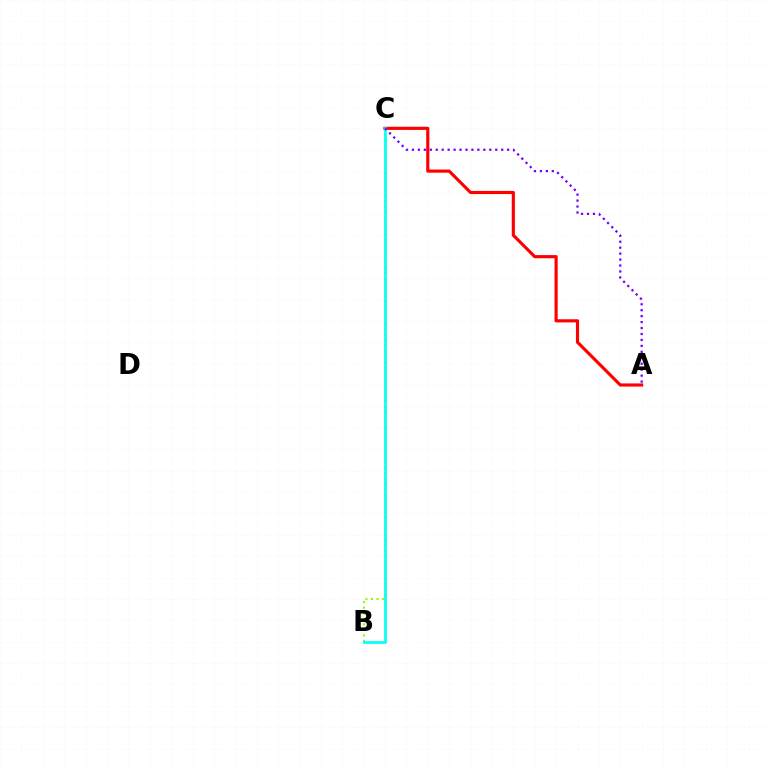{('B', 'C'): [{'color': '#84ff00', 'line_style': 'dotted', 'thickness': 1.51}, {'color': '#00fff6', 'line_style': 'solid', 'thickness': 1.93}], ('A', 'C'): [{'color': '#ff0000', 'line_style': 'solid', 'thickness': 2.26}, {'color': '#7200ff', 'line_style': 'dotted', 'thickness': 1.62}]}